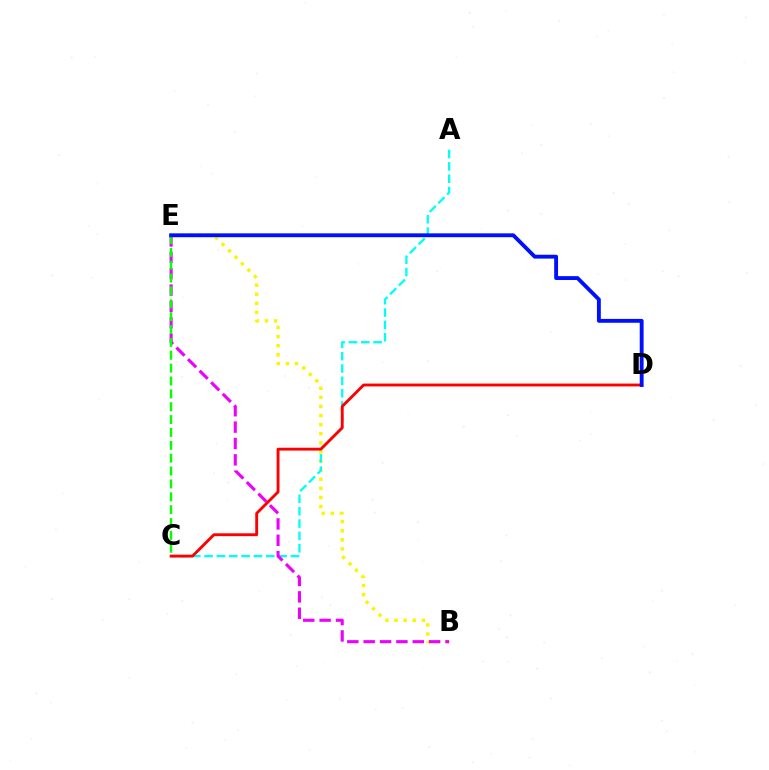{('B', 'E'): [{'color': '#fcf500', 'line_style': 'dotted', 'thickness': 2.47}, {'color': '#ee00ff', 'line_style': 'dashed', 'thickness': 2.22}], ('A', 'C'): [{'color': '#00fff6', 'line_style': 'dashed', 'thickness': 1.68}], ('C', 'E'): [{'color': '#08ff00', 'line_style': 'dashed', 'thickness': 1.75}], ('C', 'D'): [{'color': '#ff0000', 'line_style': 'solid', 'thickness': 2.06}], ('D', 'E'): [{'color': '#0010ff', 'line_style': 'solid', 'thickness': 2.78}]}